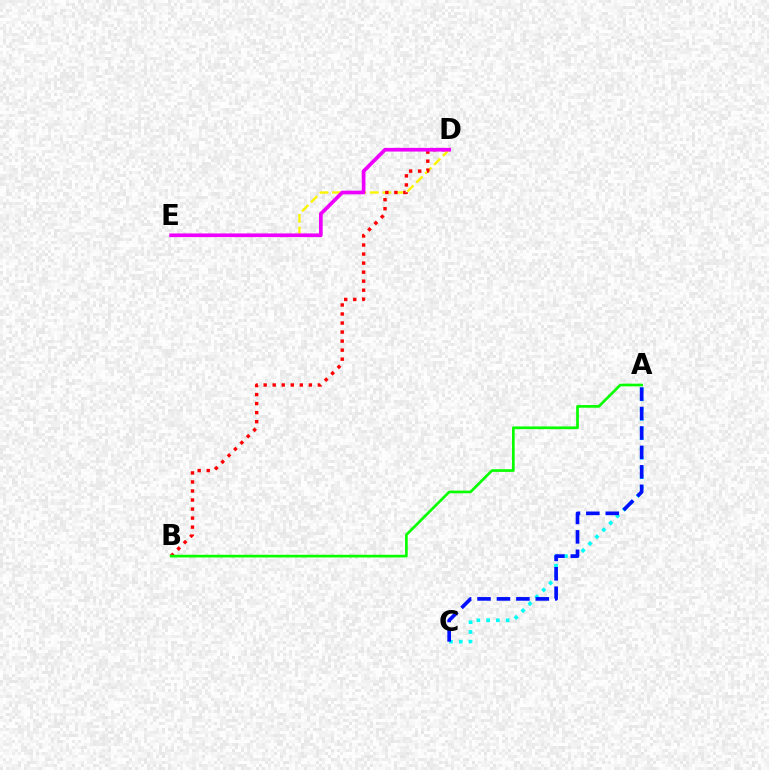{('A', 'C'): [{'color': '#00fff6', 'line_style': 'dotted', 'thickness': 2.65}, {'color': '#0010ff', 'line_style': 'dashed', 'thickness': 2.64}], ('D', 'E'): [{'color': '#fcf500', 'line_style': 'dashed', 'thickness': 1.71}, {'color': '#ee00ff', 'line_style': 'solid', 'thickness': 2.65}], ('B', 'D'): [{'color': '#ff0000', 'line_style': 'dotted', 'thickness': 2.45}], ('A', 'B'): [{'color': '#08ff00', 'line_style': 'solid', 'thickness': 1.93}]}